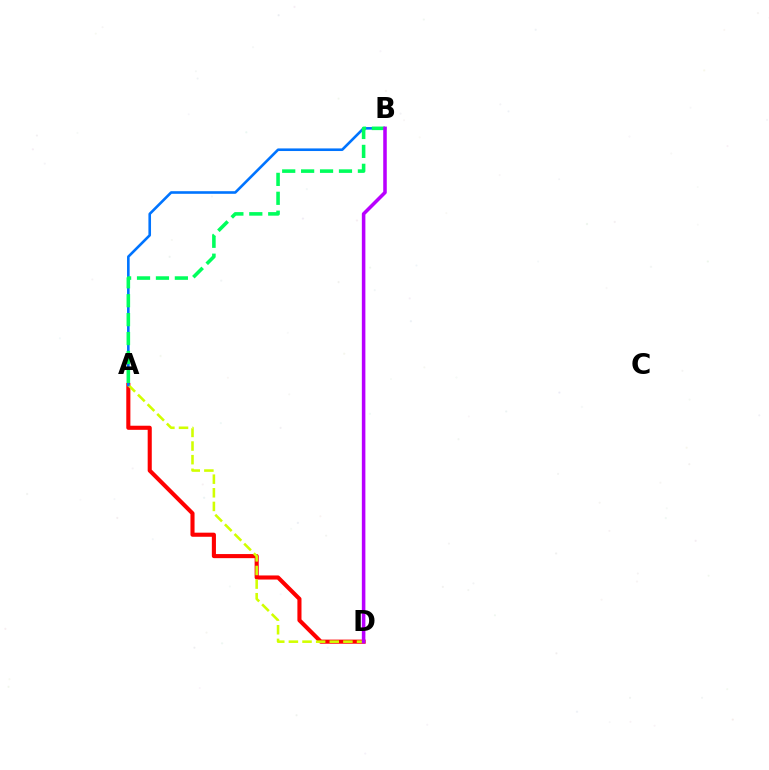{('A', 'D'): [{'color': '#ff0000', 'line_style': 'solid', 'thickness': 2.95}, {'color': '#d1ff00', 'line_style': 'dashed', 'thickness': 1.85}], ('A', 'B'): [{'color': '#0074ff', 'line_style': 'solid', 'thickness': 1.88}, {'color': '#00ff5c', 'line_style': 'dashed', 'thickness': 2.57}], ('B', 'D'): [{'color': '#b900ff', 'line_style': 'solid', 'thickness': 2.55}]}